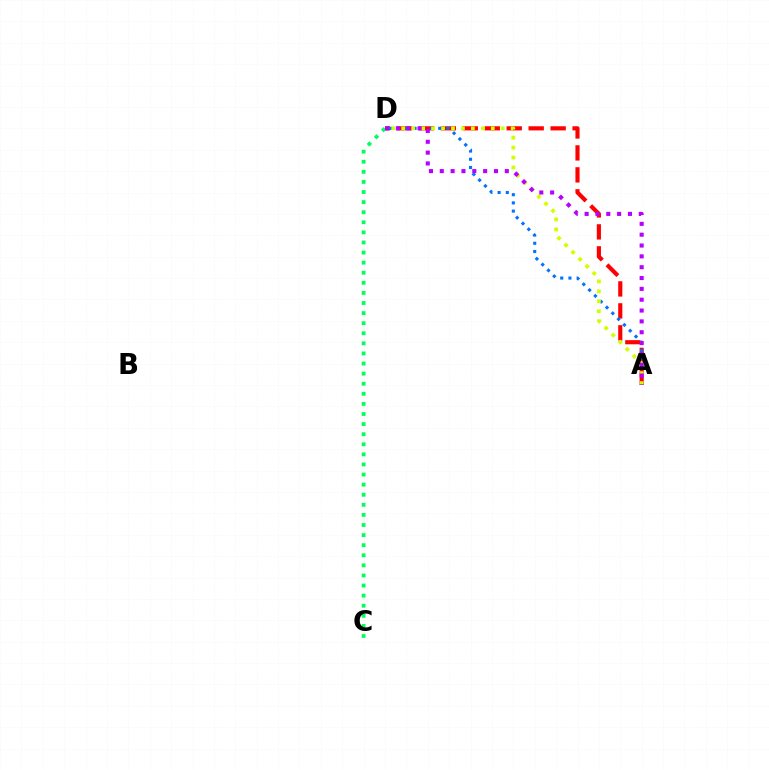{('A', 'D'): [{'color': '#ff0000', 'line_style': 'dashed', 'thickness': 2.98}, {'color': '#0074ff', 'line_style': 'dotted', 'thickness': 2.23}, {'color': '#d1ff00', 'line_style': 'dotted', 'thickness': 2.7}, {'color': '#b900ff', 'line_style': 'dotted', 'thickness': 2.94}], ('C', 'D'): [{'color': '#00ff5c', 'line_style': 'dotted', 'thickness': 2.74}]}